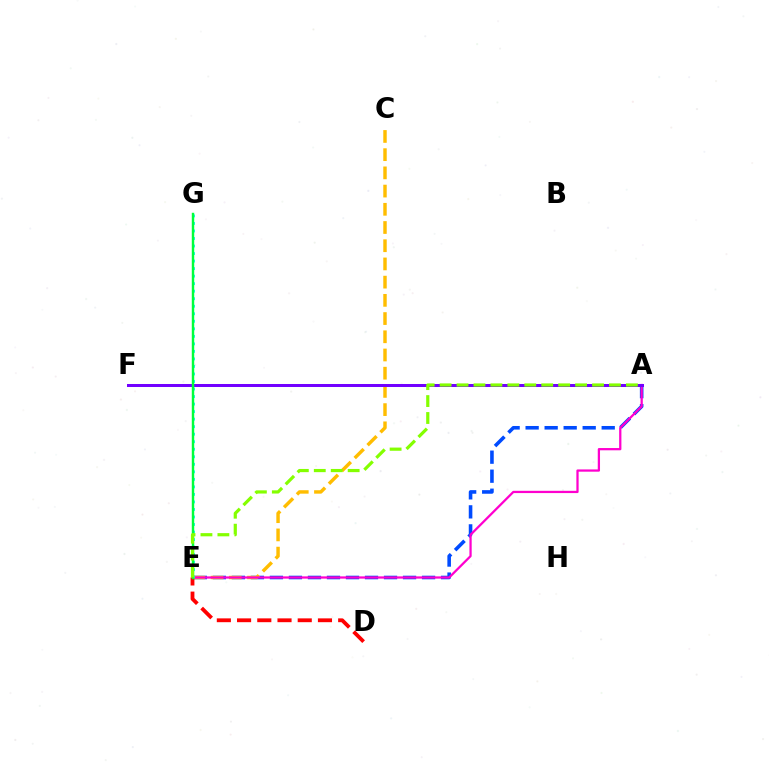{('A', 'E'): [{'color': '#004bff', 'line_style': 'dashed', 'thickness': 2.58}, {'color': '#ff00cf', 'line_style': 'solid', 'thickness': 1.63}, {'color': '#84ff00', 'line_style': 'dashed', 'thickness': 2.3}], ('C', 'E'): [{'color': '#ffbd00', 'line_style': 'dashed', 'thickness': 2.47}], ('A', 'F'): [{'color': '#7200ff', 'line_style': 'solid', 'thickness': 2.17}], ('D', 'E'): [{'color': '#ff0000', 'line_style': 'dashed', 'thickness': 2.75}], ('E', 'G'): [{'color': '#00fff6', 'line_style': 'dotted', 'thickness': 2.04}, {'color': '#00ff39', 'line_style': 'solid', 'thickness': 1.75}]}